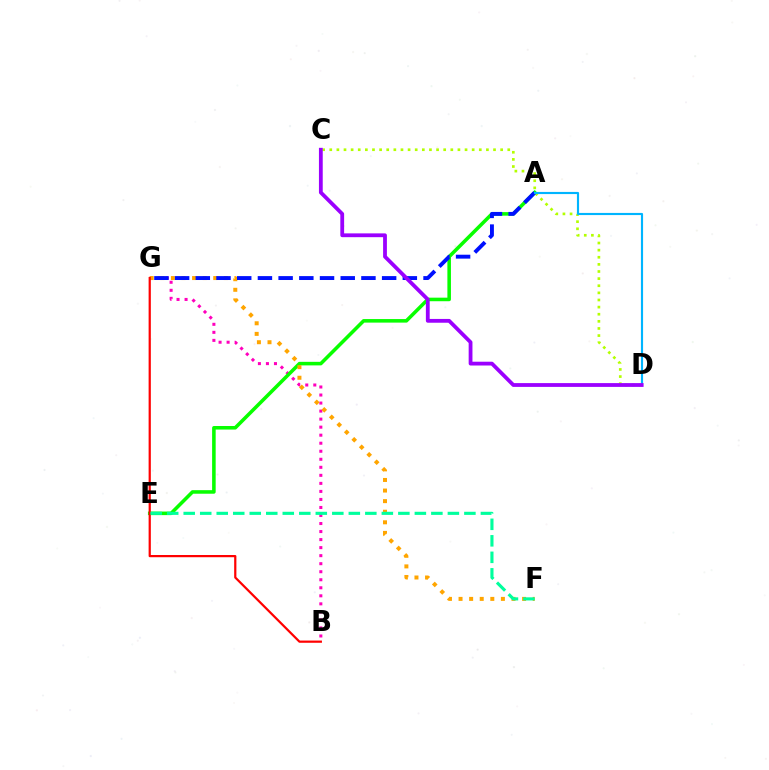{('B', 'G'): [{'color': '#ff00bd', 'line_style': 'dotted', 'thickness': 2.18}, {'color': '#ff0000', 'line_style': 'solid', 'thickness': 1.6}], ('A', 'E'): [{'color': '#08ff00', 'line_style': 'solid', 'thickness': 2.56}], ('C', 'D'): [{'color': '#b3ff00', 'line_style': 'dotted', 'thickness': 1.93}, {'color': '#9b00ff', 'line_style': 'solid', 'thickness': 2.73}], ('F', 'G'): [{'color': '#ffa500', 'line_style': 'dotted', 'thickness': 2.88}], ('A', 'G'): [{'color': '#0010ff', 'line_style': 'dashed', 'thickness': 2.81}], ('A', 'D'): [{'color': '#00b5ff', 'line_style': 'solid', 'thickness': 1.55}], ('E', 'F'): [{'color': '#00ff9d', 'line_style': 'dashed', 'thickness': 2.24}]}